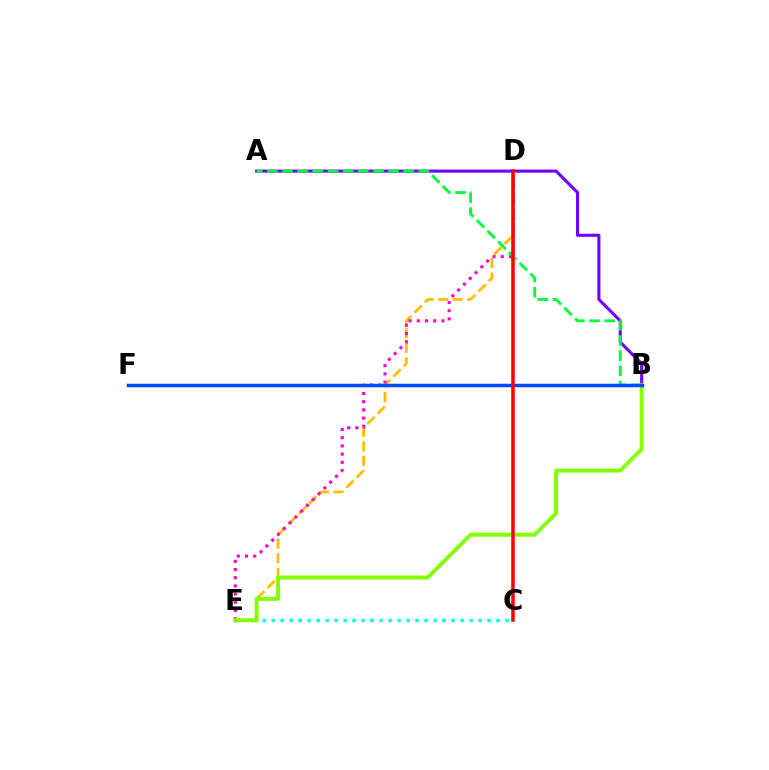{('A', 'B'): [{'color': '#7200ff', 'line_style': 'solid', 'thickness': 2.21}, {'color': '#00ff39', 'line_style': 'dashed', 'thickness': 2.06}], ('D', 'E'): [{'color': '#ffbd00', 'line_style': 'dashed', 'thickness': 1.97}, {'color': '#ff00cf', 'line_style': 'dotted', 'thickness': 2.23}], ('C', 'E'): [{'color': '#00fff6', 'line_style': 'dotted', 'thickness': 2.44}], ('B', 'E'): [{'color': '#84ff00', 'line_style': 'solid', 'thickness': 2.85}], ('B', 'F'): [{'color': '#004bff', 'line_style': 'solid', 'thickness': 2.52}], ('C', 'D'): [{'color': '#ff0000', 'line_style': 'solid', 'thickness': 2.54}]}